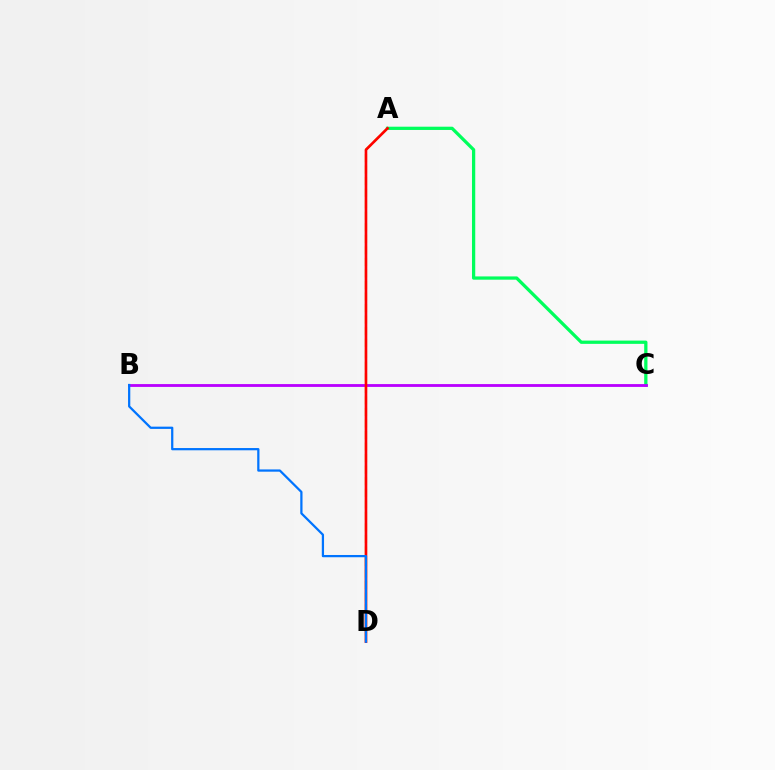{('A', 'D'): [{'color': '#d1ff00', 'line_style': 'dashed', 'thickness': 1.57}, {'color': '#ff0000', 'line_style': 'solid', 'thickness': 1.9}], ('A', 'C'): [{'color': '#00ff5c', 'line_style': 'solid', 'thickness': 2.35}], ('B', 'C'): [{'color': '#b900ff', 'line_style': 'solid', 'thickness': 2.04}], ('B', 'D'): [{'color': '#0074ff', 'line_style': 'solid', 'thickness': 1.62}]}